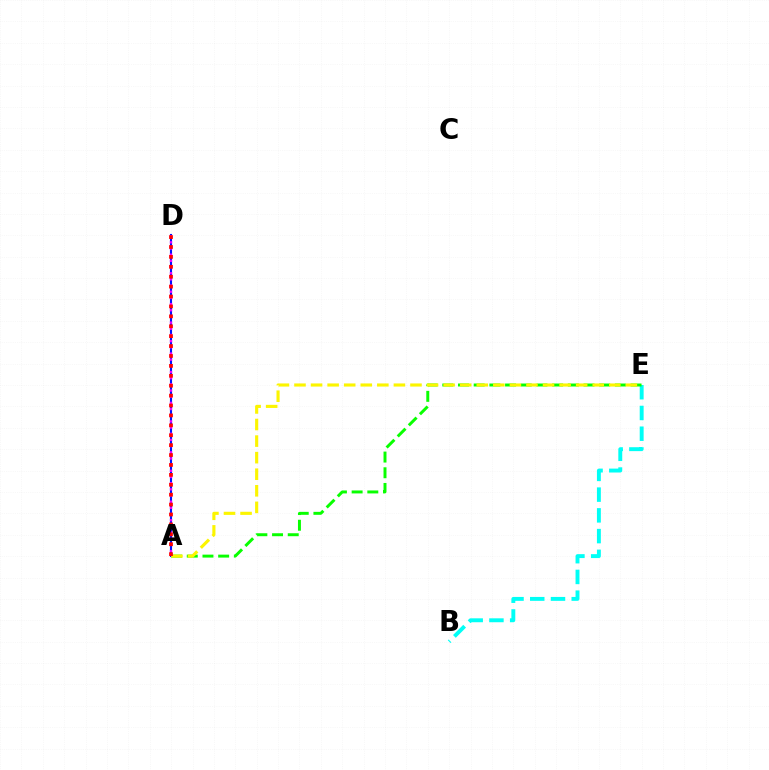{('B', 'E'): [{'color': '#00fff6', 'line_style': 'dashed', 'thickness': 2.82}], ('A', 'E'): [{'color': '#08ff00', 'line_style': 'dashed', 'thickness': 2.13}, {'color': '#fcf500', 'line_style': 'dashed', 'thickness': 2.25}], ('A', 'D'): [{'color': '#0010ff', 'line_style': 'solid', 'thickness': 1.52}, {'color': '#ee00ff', 'line_style': 'dotted', 'thickness': 1.68}, {'color': '#ff0000', 'line_style': 'dotted', 'thickness': 2.69}]}